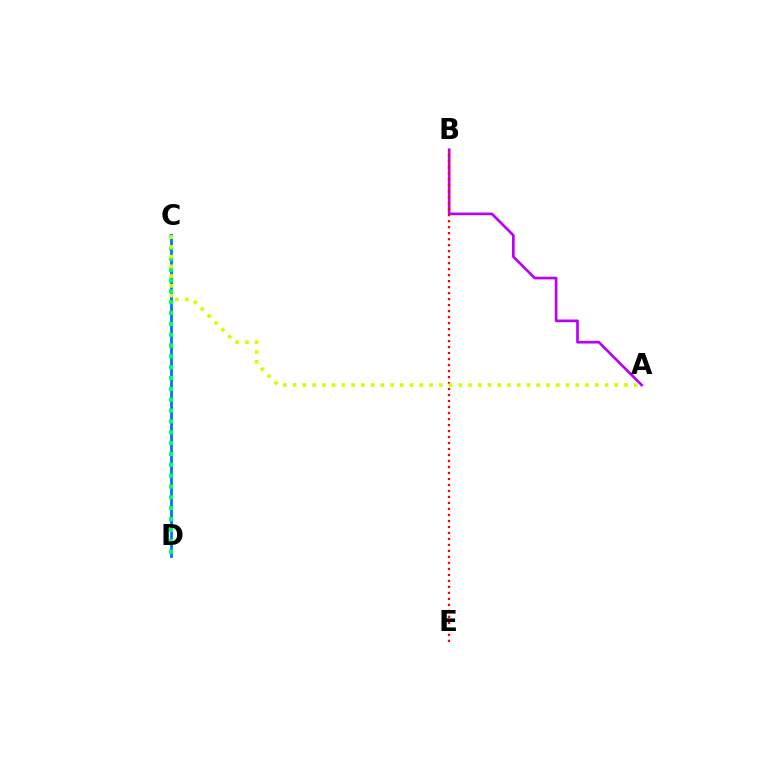{('A', 'B'): [{'color': '#b900ff', 'line_style': 'solid', 'thickness': 1.93}], ('B', 'E'): [{'color': '#ff0000', 'line_style': 'dotted', 'thickness': 1.63}], ('C', 'D'): [{'color': '#0074ff', 'line_style': 'solid', 'thickness': 2.02}, {'color': '#00ff5c', 'line_style': 'dotted', 'thickness': 2.95}], ('A', 'C'): [{'color': '#d1ff00', 'line_style': 'dotted', 'thickness': 2.65}]}